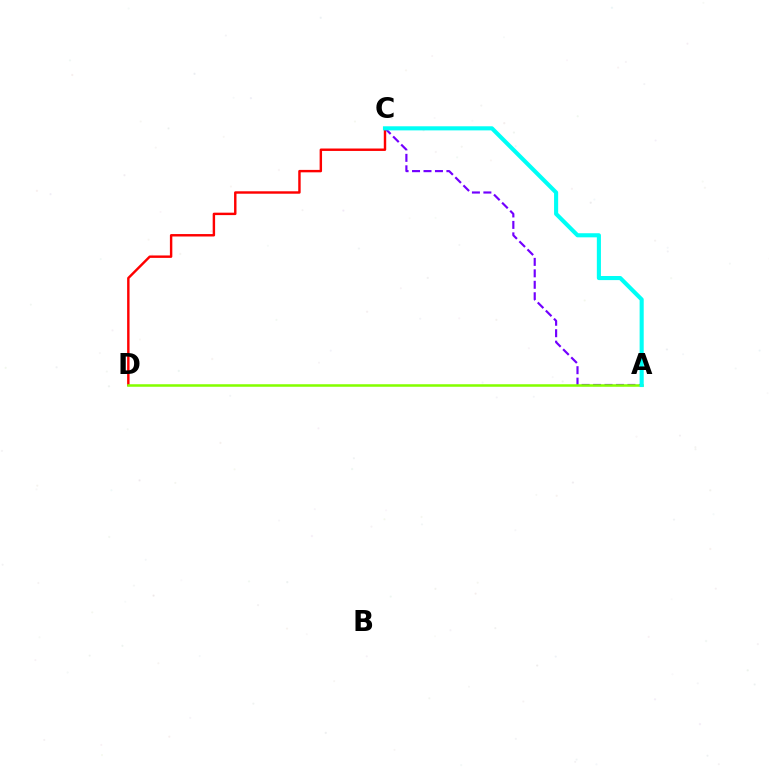{('C', 'D'): [{'color': '#ff0000', 'line_style': 'solid', 'thickness': 1.75}], ('A', 'C'): [{'color': '#7200ff', 'line_style': 'dashed', 'thickness': 1.56}, {'color': '#00fff6', 'line_style': 'solid', 'thickness': 2.95}], ('A', 'D'): [{'color': '#84ff00', 'line_style': 'solid', 'thickness': 1.82}]}